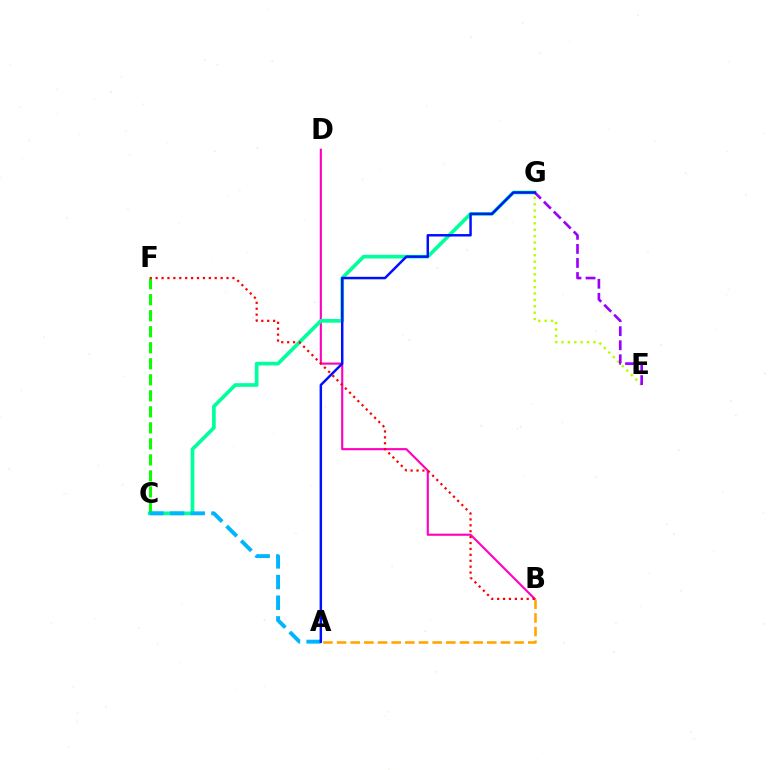{('B', 'D'): [{'color': '#ff00bd', 'line_style': 'solid', 'thickness': 1.53}], ('A', 'B'): [{'color': '#ffa500', 'line_style': 'dashed', 'thickness': 1.86}], ('C', 'G'): [{'color': '#00ff9d', 'line_style': 'solid', 'thickness': 2.64}], ('E', 'G'): [{'color': '#b3ff00', 'line_style': 'dotted', 'thickness': 1.73}, {'color': '#9b00ff', 'line_style': 'dashed', 'thickness': 1.91}], ('C', 'F'): [{'color': '#08ff00', 'line_style': 'dashed', 'thickness': 2.18}], ('A', 'C'): [{'color': '#00b5ff', 'line_style': 'dashed', 'thickness': 2.81}], ('A', 'G'): [{'color': '#0010ff', 'line_style': 'solid', 'thickness': 1.78}], ('B', 'F'): [{'color': '#ff0000', 'line_style': 'dotted', 'thickness': 1.61}]}